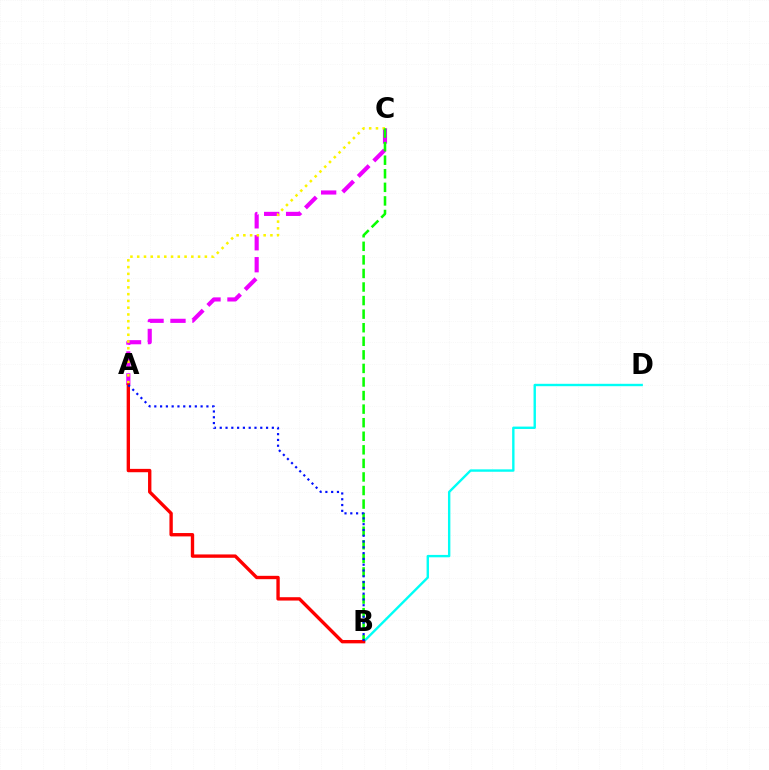{('A', 'C'): [{'color': '#ee00ff', 'line_style': 'dashed', 'thickness': 2.98}, {'color': '#fcf500', 'line_style': 'dotted', 'thickness': 1.84}], ('B', 'D'): [{'color': '#00fff6', 'line_style': 'solid', 'thickness': 1.72}], ('B', 'C'): [{'color': '#08ff00', 'line_style': 'dashed', 'thickness': 1.84}], ('A', 'B'): [{'color': '#ff0000', 'line_style': 'solid', 'thickness': 2.42}, {'color': '#0010ff', 'line_style': 'dotted', 'thickness': 1.57}]}